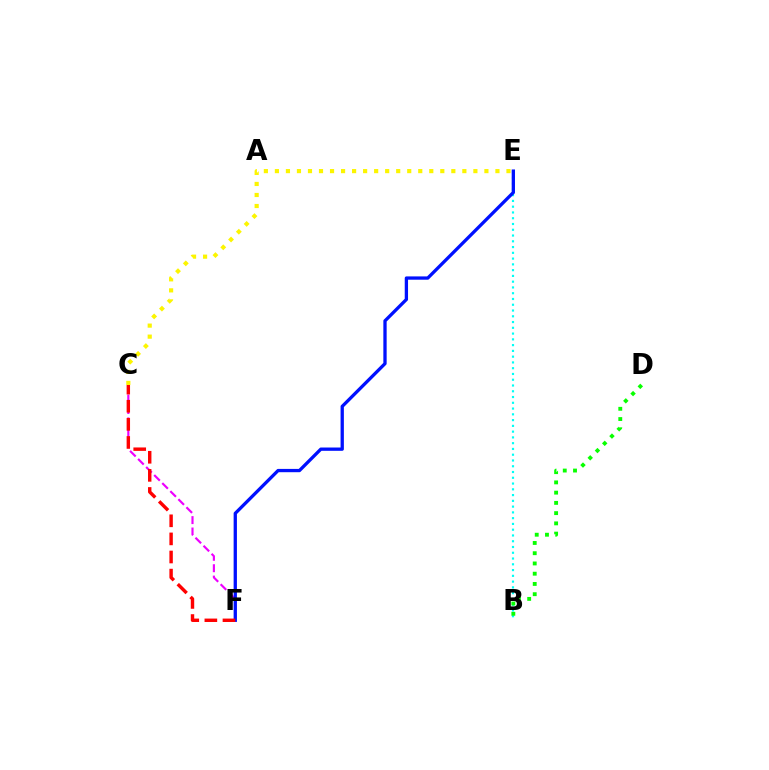{('B', 'E'): [{'color': '#00fff6', 'line_style': 'dotted', 'thickness': 1.57}], ('C', 'F'): [{'color': '#ee00ff', 'line_style': 'dashed', 'thickness': 1.55}, {'color': '#ff0000', 'line_style': 'dashed', 'thickness': 2.46}], ('E', 'F'): [{'color': '#0010ff', 'line_style': 'solid', 'thickness': 2.37}], ('C', 'E'): [{'color': '#fcf500', 'line_style': 'dotted', 'thickness': 3.0}], ('B', 'D'): [{'color': '#08ff00', 'line_style': 'dotted', 'thickness': 2.78}]}